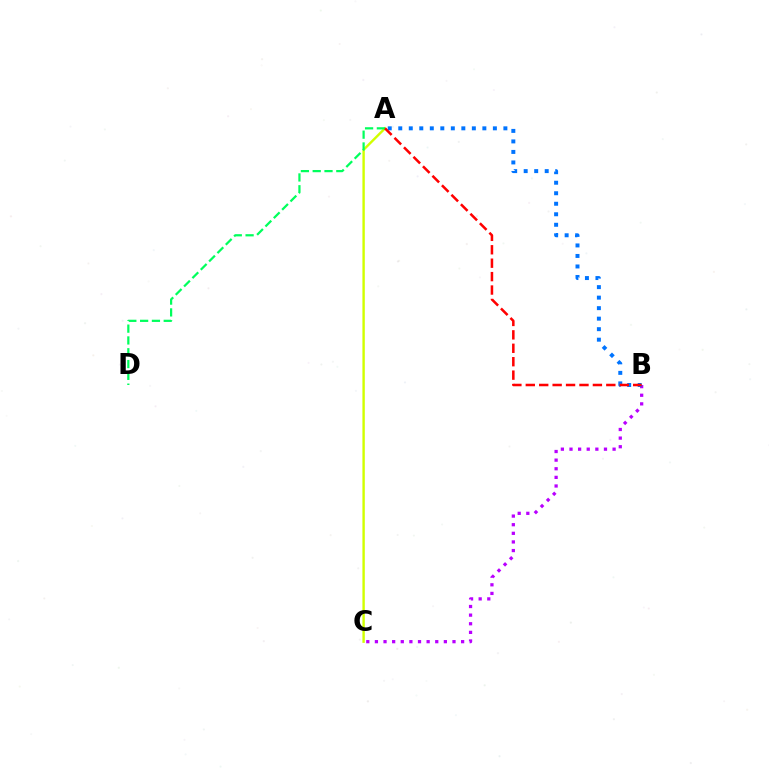{('A', 'C'): [{'color': '#d1ff00', 'line_style': 'solid', 'thickness': 1.73}], ('B', 'C'): [{'color': '#b900ff', 'line_style': 'dotted', 'thickness': 2.34}], ('A', 'B'): [{'color': '#0074ff', 'line_style': 'dotted', 'thickness': 2.86}, {'color': '#ff0000', 'line_style': 'dashed', 'thickness': 1.82}], ('A', 'D'): [{'color': '#00ff5c', 'line_style': 'dashed', 'thickness': 1.6}]}